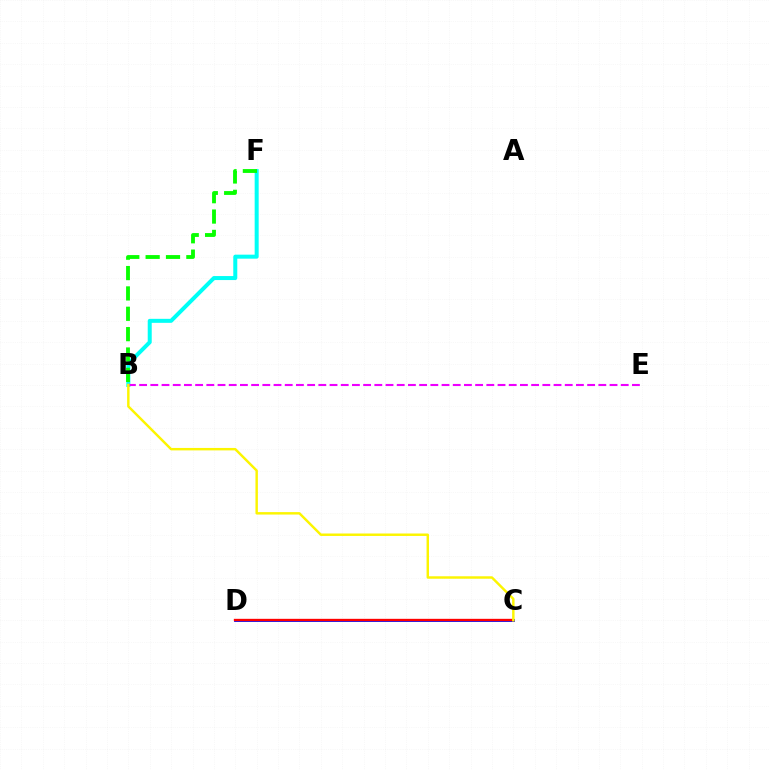{('C', 'D'): [{'color': '#0010ff', 'line_style': 'solid', 'thickness': 2.03}, {'color': '#ff0000', 'line_style': 'solid', 'thickness': 1.68}], ('B', 'F'): [{'color': '#00fff6', 'line_style': 'solid', 'thickness': 2.88}, {'color': '#08ff00', 'line_style': 'dashed', 'thickness': 2.77}], ('B', 'E'): [{'color': '#ee00ff', 'line_style': 'dashed', 'thickness': 1.52}], ('B', 'C'): [{'color': '#fcf500', 'line_style': 'solid', 'thickness': 1.76}]}